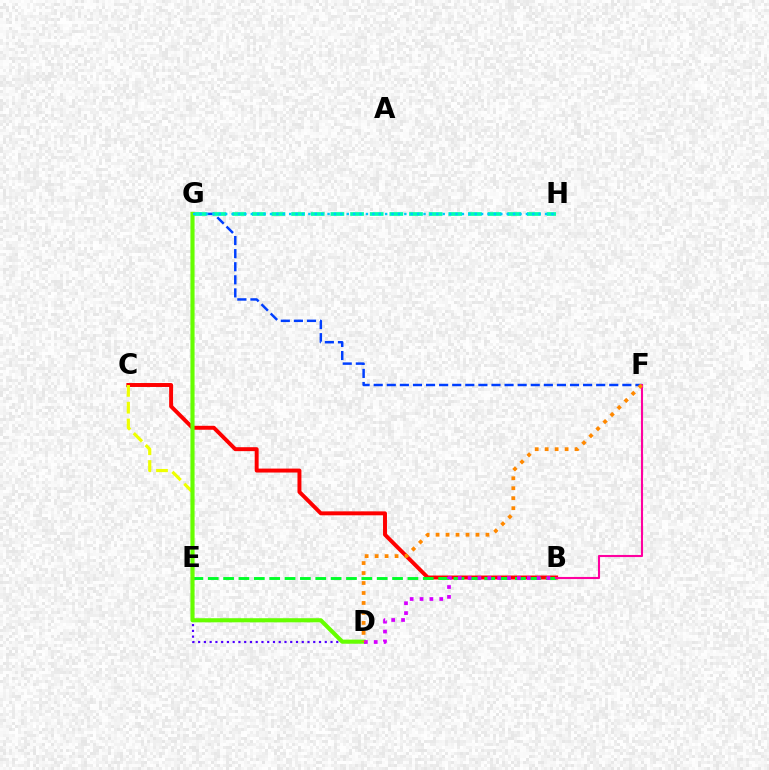{('B', 'C'): [{'color': '#ff0000', 'line_style': 'solid', 'thickness': 2.84}], ('D', 'E'): [{'color': '#4f00ff', 'line_style': 'dotted', 'thickness': 1.56}], ('C', 'E'): [{'color': '#eeff00', 'line_style': 'dashed', 'thickness': 2.28}], ('B', 'E'): [{'color': '#00ff27', 'line_style': 'dashed', 'thickness': 2.09}], ('F', 'G'): [{'color': '#003fff', 'line_style': 'dashed', 'thickness': 1.78}], ('G', 'H'): [{'color': '#00ffaf', 'line_style': 'dashed', 'thickness': 2.67}, {'color': '#00c7ff', 'line_style': 'dotted', 'thickness': 1.74}], ('D', 'G'): [{'color': '#66ff00', 'line_style': 'solid', 'thickness': 2.96}], ('B', 'D'): [{'color': '#d600ff', 'line_style': 'dotted', 'thickness': 2.68}], ('B', 'F'): [{'color': '#ff00a0', 'line_style': 'solid', 'thickness': 1.52}], ('D', 'F'): [{'color': '#ff8800', 'line_style': 'dotted', 'thickness': 2.71}]}